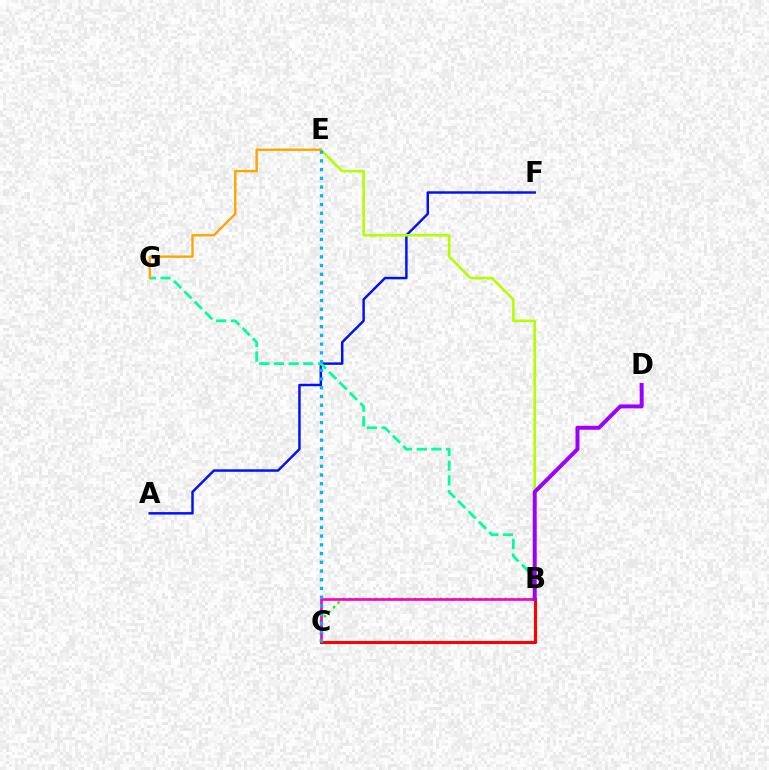{('A', 'F'): [{'color': '#0010ff', 'line_style': 'solid', 'thickness': 1.77}], ('B', 'G'): [{'color': '#00ff9d', 'line_style': 'dashed', 'thickness': 1.99}], ('B', 'C'): [{'color': '#08ff00', 'line_style': 'dotted', 'thickness': 1.76}, {'color': '#ff00bd', 'line_style': 'solid', 'thickness': 1.93}, {'color': '#ff0000', 'line_style': 'solid', 'thickness': 2.23}], ('B', 'E'): [{'color': '#b3ff00', 'line_style': 'solid', 'thickness': 1.87}], ('E', 'G'): [{'color': '#ffa500', 'line_style': 'solid', 'thickness': 1.72}], ('B', 'D'): [{'color': '#9b00ff', 'line_style': 'solid', 'thickness': 2.86}], ('C', 'E'): [{'color': '#00b5ff', 'line_style': 'dotted', 'thickness': 2.37}]}